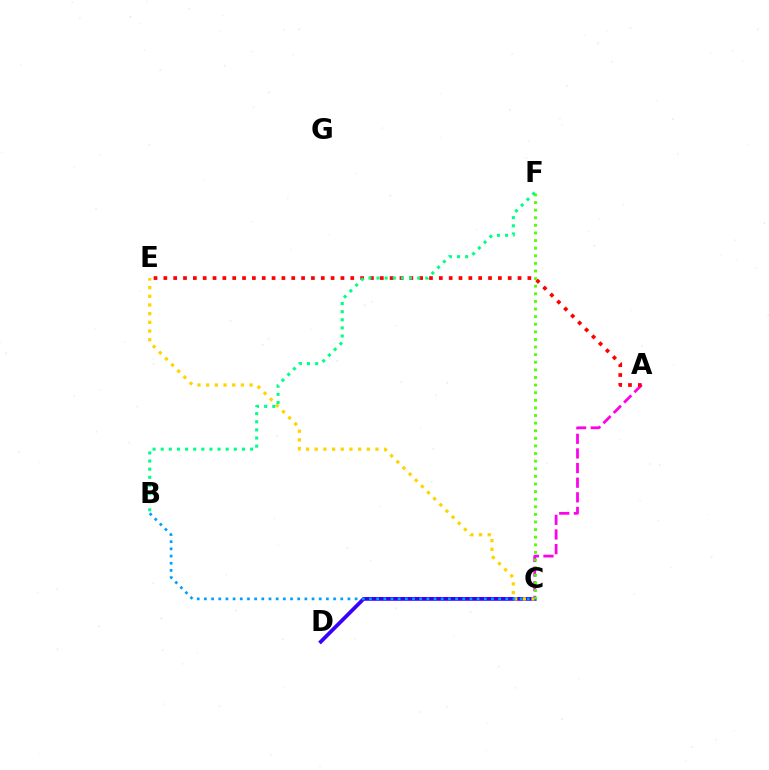{('A', 'C'): [{'color': '#ff00ed', 'line_style': 'dashed', 'thickness': 1.99}], ('C', 'D'): [{'color': '#3700ff', 'line_style': 'solid', 'thickness': 2.71}], ('C', 'E'): [{'color': '#ffd500', 'line_style': 'dotted', 'thickness': 2.36}], ('A', 'E'): [{'color': '#ff0000', 'line_style': 'dotted', 'thickness': 2.67}], ('C', 'F'): [{'color': '#4fff00', 'line_style': 'dotted', 'thickness': 2.07}], ('B', 'C'): [{'color': '#009eff', 'line_style': 'dotted', 'thickness': 1.95}], ('B', 'F'): [{'color': '#00ff86', 'line_style': 'dotted', 'thickness': 2.21}]}